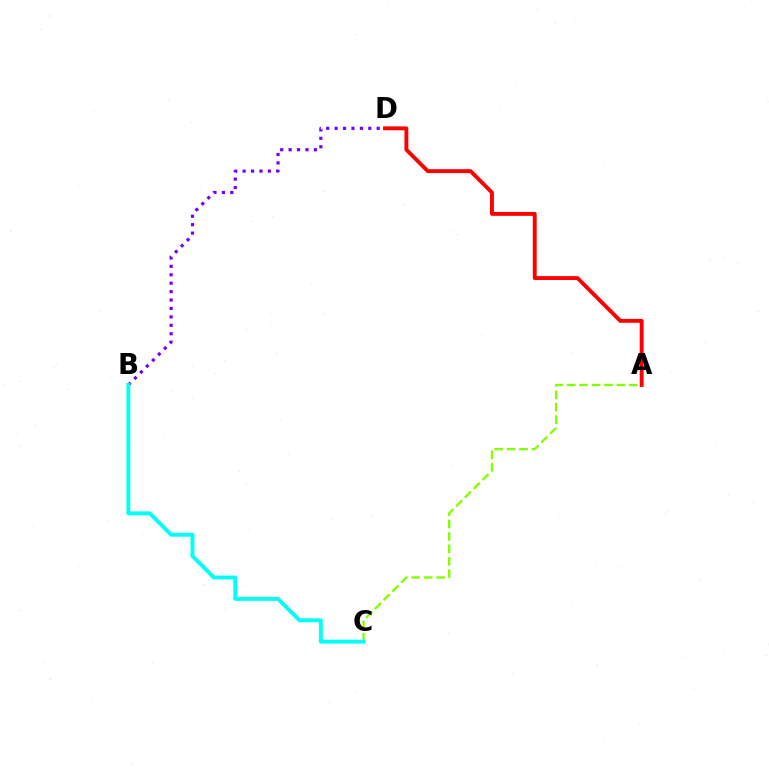{('A', 'C'): [{'color': '#84ff00', 'line_style': 'dashed', 'thickness': 1.69}], ('B', 'D'): [{'color': '#7200ff', 'line_style': 'dotted', 'thickness': 2.29}], ('A', 'D'): [{'color': '#ff0000', 'line_style': 'solid', 'thickness': 2.8}], ('B', 'C'): [{'color': '#00fff6', 'line_style': 'solid', 'thickness': 2.81}]}